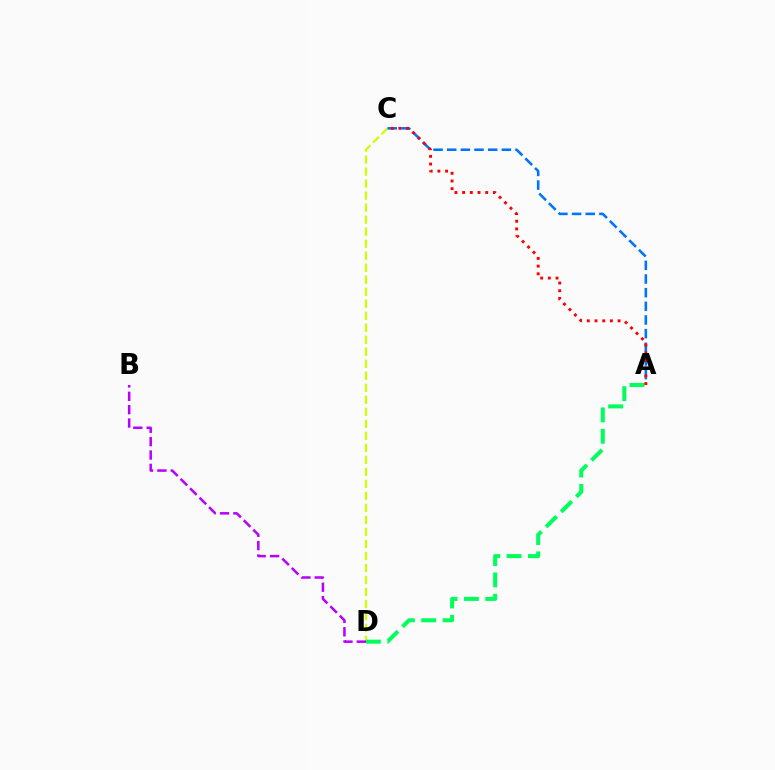{('C', 'D'): [{'color': '#d1ff00', 'line_style': 'dashed', 'thickness': 1.63}], ('A', 'C'): [{'color': '#0074ff', 'line_style': 'dashed', 'thickness': 1.86}, {'color': '#ff0000', 'line_style': 'dotted', 'thickness': 2.09}], ('A', 'D'): [{'color': '#00ff5c', 'line_style': 'dashed', 'thickness': 2.9}], ('B', 'D'): [{'color': '#b900ff', 'line_style': 'dashed', 'thickness': 1.82}]}